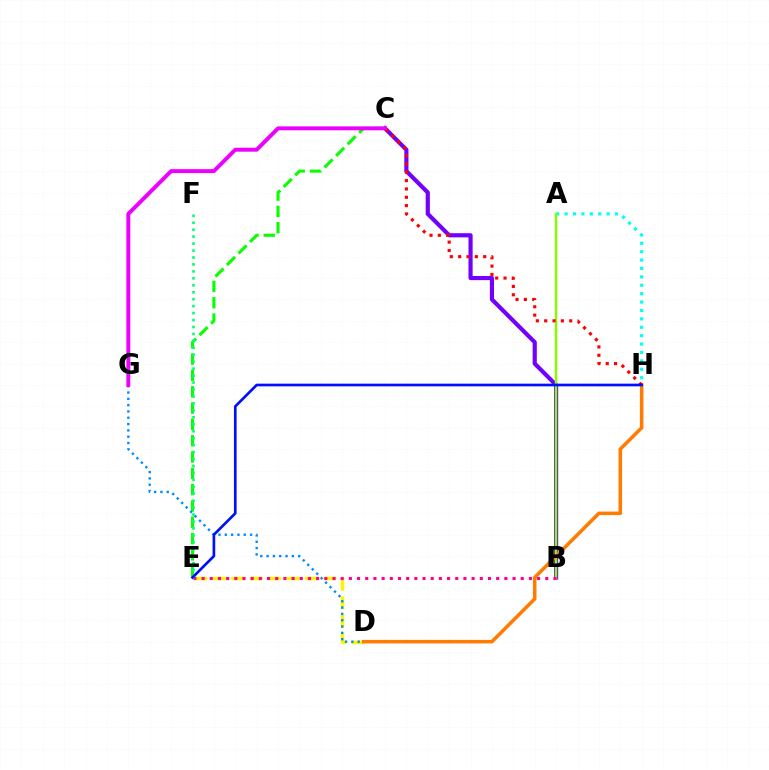{('A', 'H'): [{'color': '#00fff6', 'line_style': 'dotted', 'thickness': 2.28}], ('B', 'C'): [{'color': '#7200ff', 'line_style': 'solid', 'thickness': 2.99}], ('A', 'B'): [{'color': '#84ff00', 'line_style': 'solid', 'thickness': 1.75}], ('D', 'E'): [{'color': '#fcf500', 'line_style': 'dashed', 'thickness': 2.5}], ('D', 'H'): [{'color': '#ff7c00', 'line_style': 'solid', 'thickness': 2.54}], ('C', 'E'): [{'color': '#08ff00', 'line_style': 'dashed', 'thickness': 2.22}], ('B', 'E'): [{'color': '#ff0094', 'line_style': 'dotted', 'thickness': 2.22}], ('E', 'F'): [{'color': '#00ff74', 'line_style': 'dotted', 'thickness': 1.89}], ('C', 'H'): [{'color': '#ff0000', 'line_style': 'dotted', 'thickness': 2.27}], ('D', 'G'): [{'color': '#008cff', 'line_style': 'dotted', 'thickness': 1.72}], ('E', 'H'): [{'color': '#0010ff', 'line_style': 'solid', 'thickness': 1.93}], ('C', 'G'): [{'color': '#ee00ff', 'line_style': 'solid', 'thickness': 2.83}]}